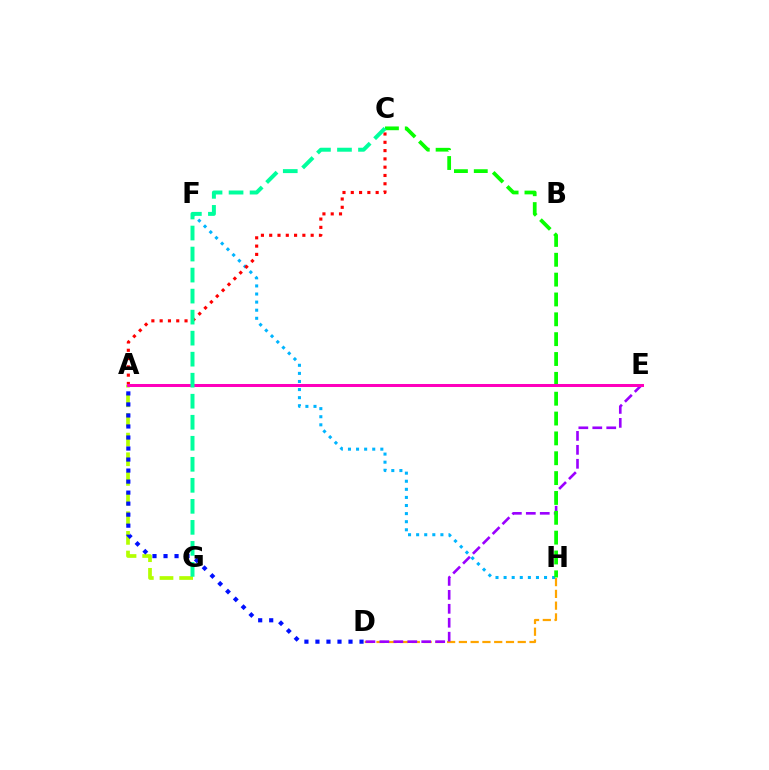{('D', 'H'): [{'color': '#ffa500', 'line_style': 'dashed', 'thickness': 1.6}], ('F', 'H'): [{'color': '#00b5ff', 'line_style': 'dotted', 'thickness': 2.2}], ('D', 'E'): [{'color': '#9b00ff', 'line_style': 'dashed', 'thickness': 1.9}], ('C', 'H'): [{'color': '#08ff00', 'line_style': 'dashed', 'thickness': 2.7}], ('A', 'C'): [{'color': '#ff0000', 'line_style': 'dotted', 'thickness': 2.25}], ('A', 'G'): [{'color': '#b3ff00', 'line_style': 'dashed', 'thickness': 2.67}], ('A', 'E'): [{'color': '#ff00bd', 'line_style': 'solid', 'thickness': 2.17}], ('C', 'G'): [{'color': '#00ff9d', 'line_style': 'dashed', 'thickness': 2.86}], ('A', 'D'): [{'color': '#0010ff', 'line_style': 'dotted', 'thickness': 2.99}]}